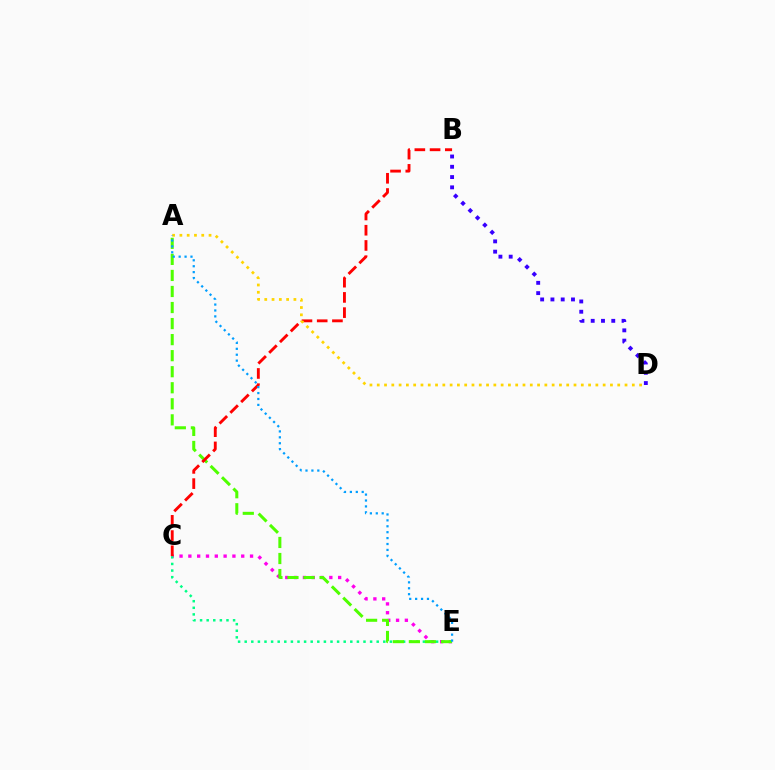{('C', 'E'): [{'color': '#ff00ed', 'line_style': 'dotted', 'thickness': 2.39}, {'color': '#00ff86', 'line_style': 'dotted', 'thickness': 1.79}], ('A', 'E'): [{'color': '#4fff00', 'line_style': 'dashed', 'thickness': 2.18}, {'color': '#009eff', 'line_style': 'dotted', 'thickness': 1.61}], ('B', 'C'): [{'color': '#ff0000', 'line_style': 'dashed', 'thickness': 2.07}], ('A', 'D'): [{'color': '#ffd500', 'line_style': 'dotted', 'thickness': 1.98}], ('B', 'D'): [{'color': '#3700ff', 'line_style': 'dotted', 'thickness': 2.79}]}